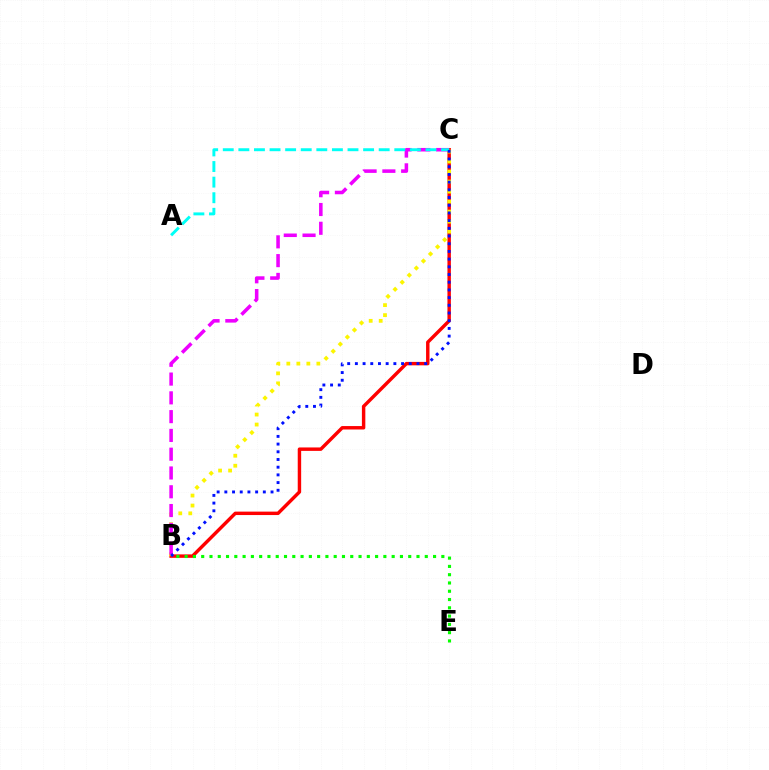{('B', 'C'): [{'color': '#ff0000', 'line_style': 'solid', 'thickness': 2.47}, {'color': '#fcf500', 'line_style': 'dotted', 'thickness': 2.72}, {'color': '#ee00ff', 'line_style': 'dashed', 'thickness': 2.55}, {'color': '#0010ff', 'line_style': 'dotted', 'thickness': 2.09}], ('A', 'C'): [{'color': '#00fff6', 'line_style': 'dashed', 'thickness': 2.12}], ('B', 'E'): [{'color': '#08ff00', 'line_style': 'dotted', 'thickness': 2.25}]}